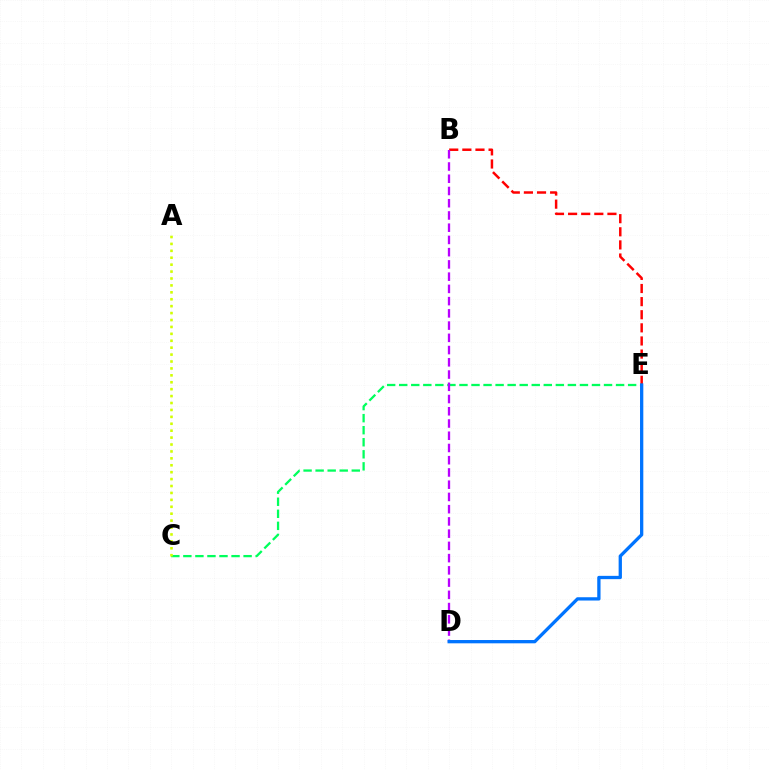{('C', 'E'): [{'color': '#00ff5c', 'line_style': 'dashed', 'thickness': 1.64}], ('A', 'C'): [{'color': '#d1ff00', 'line_style': 'dotted', 'thickness': 1.88}], ('B', 'E'): [{'color': '#ff0000', 'line_style': 'dashed', 'thickness': 1.78}], ('B', 'D'): [{'color': '#b900ff', 'line_style': 'dashed', 'thickness': 1.66}], ('D', 'E'): [{'color': '#0074ff', 'line_style': 'solid', 'thickness': 2.37}]}